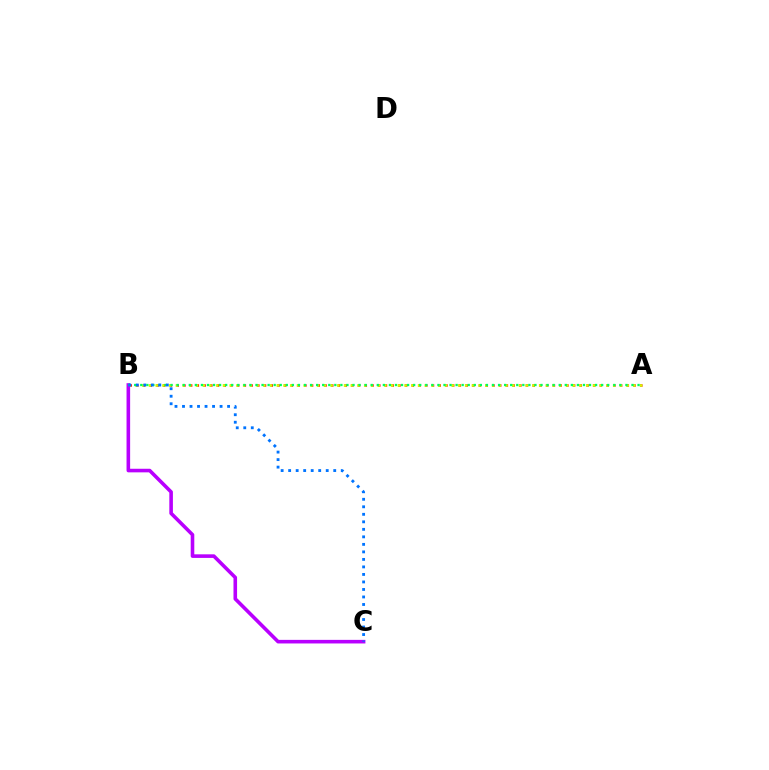{('A', 'B'): [{'color': '#ff0000', 'line_style': 'dotted', 'thickness': 1.83}, {'color': '#d1ff00', 'line_style': 'dotted', 'thickness': 1.83}, {'color': '#00ff5c', 'line_style': 'dotted', 'thickness': 1.65}], ('B', 'C'): [{'color': '#b900ff', 'line_style': 'solid', 'thickness': 2.59}, {'color': '#0074ff', 'line_style': 'dotted', 'thickness': 2.04}]}